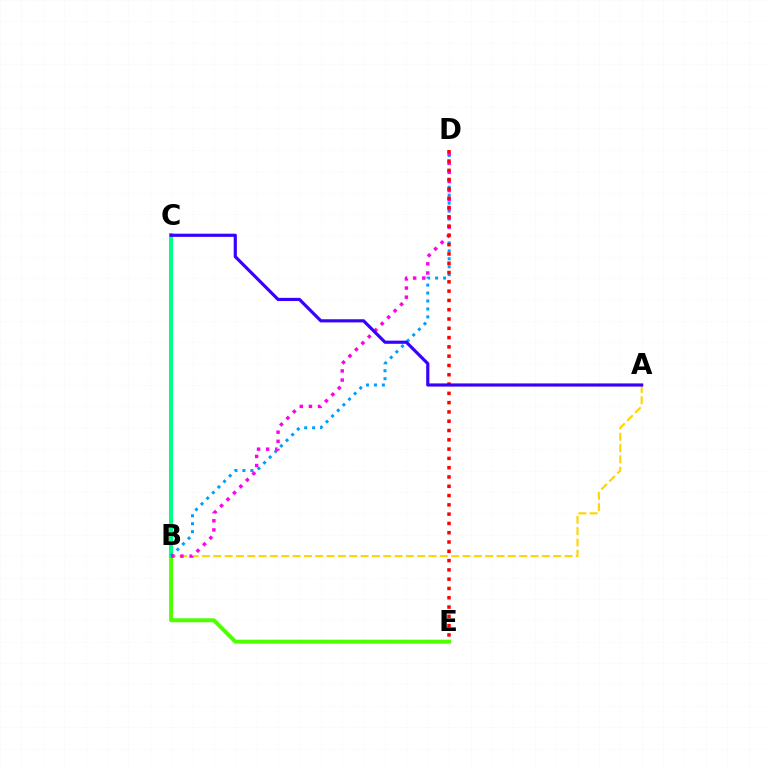{('A', 'B'): [{'color': '#ffd500', 'line_style': 'dashed', 'thickness': 1.54}], ('B', 'E'): [{'color': '#4fff00', 'line_style': 'solid', 'thickness': 2.85}], ('B', 'C'): [{'color': '#00ff86', 'line_style': 'solid', 'thickness': 2.92}], ('B', 'D'): [{'color': '#009eff', 'line_style': 'dotted', 'thickness': 2.16}, {'color': '#ff00ed', 'line_style': 'dotted', 'thickness': 2.48}], ('D', 'E'): [{'color': '#ff0000', 'line_style': 'dotted', 'thickness': 2.52}], ('A', 'C'): [{'color': '#3700ff', 'line_style': 'solid', 'thickness': 2.27}]}